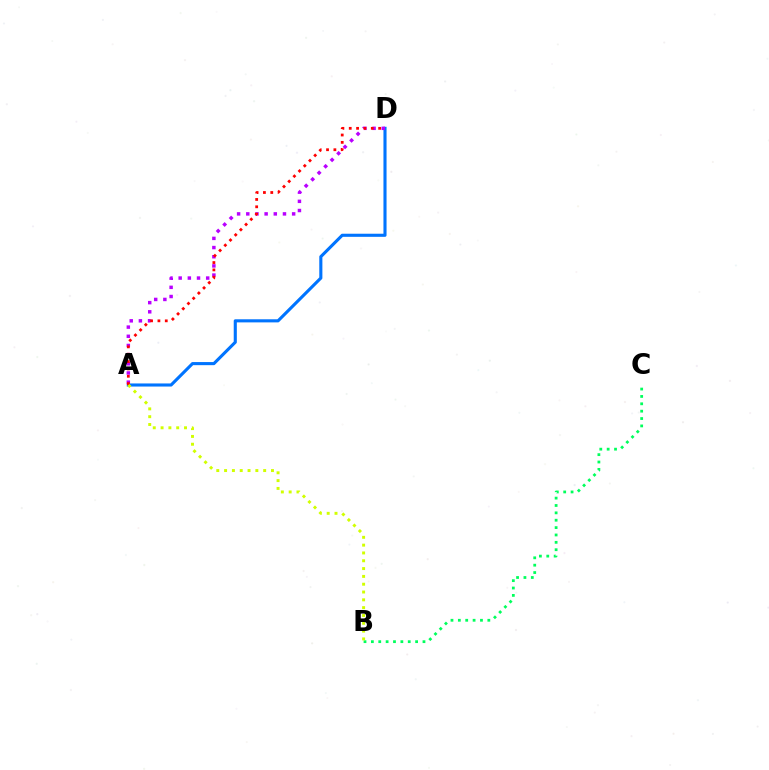{('A', 'D'): [{'color': '#0074ff', 'line_style': 'solid', 'thickness': 2.23}, {'color': '#b900ff', 'line_style': 'dotted', 'thickness': 2.49}, {'color': '#ff0000', 'line_style': 'dotted', 'thickness': 2.0}], ('B', 'C'): [{'color': '#00ff5c', 'line_style': 'dotted', 'thickness': 2.0}], ('A', 'B'): [{'color': '#d1ff00', 'line_style': 'dotted', 'thickness': 2.12}]}